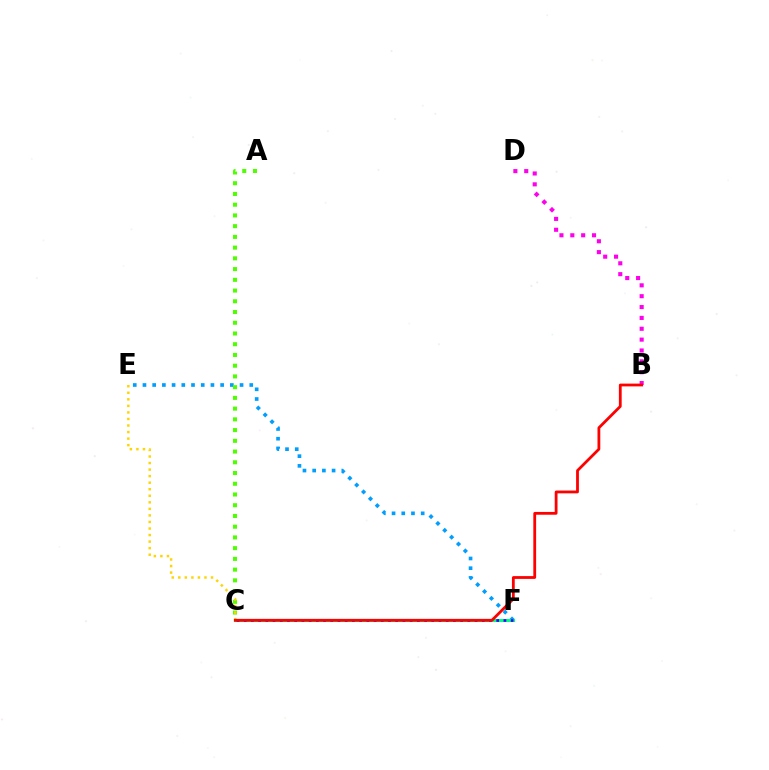{('E', 'F'): [{'color': '#009eff', 'line_style': 'dotted', 'thickness': 2.64}], ('C', 'F'): [{'color': '#00ff86', 'line_style': 'solid', 'thickness': 2.2}, {'color': '#3700ff', 'line_style': 'dotted', 'thickness': 1.96}], ('A', 'C'): [{'color': '#4fff00', 'line_style': 'dotted', 'thickness': 2.92}], ('B', 'D'): [{'color': '#ff00ed', 'line_style': 'dotted', 'thickness': 2.95}], ('C', 'E'): [{'color': '#ffd500', 'line_style': 'dotted', 'thickness': 1.78}], ('B', 'C'): [{'color': '#ff0000', 'line_style': 'solid', 'thickness': 2.01}]}